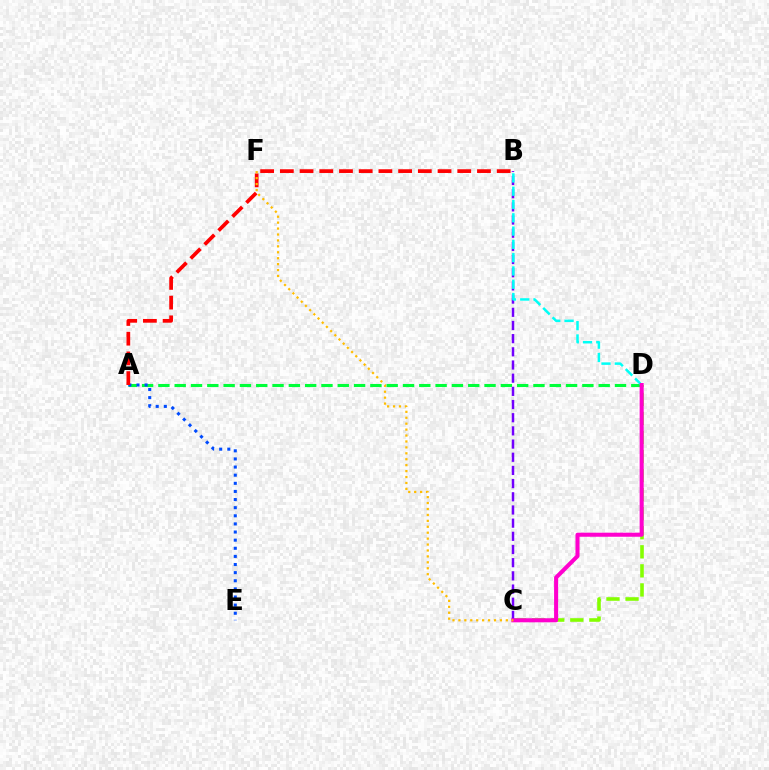{('C', 'D'): [{'color': '#84ff00', 'line_style': 'dashed', 'thickness': 2.59}, {'color': '#ff00cf', 'line_style': 'solid', 'thickness': 2.92}], ('A', 'D'): [{'color': '#00ff39', 'line_style': 'dashed', 'thickness': 2.22}], ('B', 'C'): [{'color': '#7200ff', 'line_style': 'dashed', 'thickness': 1.79}], ('B', 'D'): [{'color': '#00fff6', 'line_style': 'dashed', 'thickness': 1.81}], ('A', 'E'): [{'color': '#004bff', 'line_style': 'dotted', 'thickness': 2.21}], ('A', 'B'): [{'color': '#ff0000', 'line_style': 'dashed', 'thickness': 2.68}], ('C', 'F'): [{'color': '#ffbd00', 'line_style': 'dotted', 'thickness': 1.61}]}